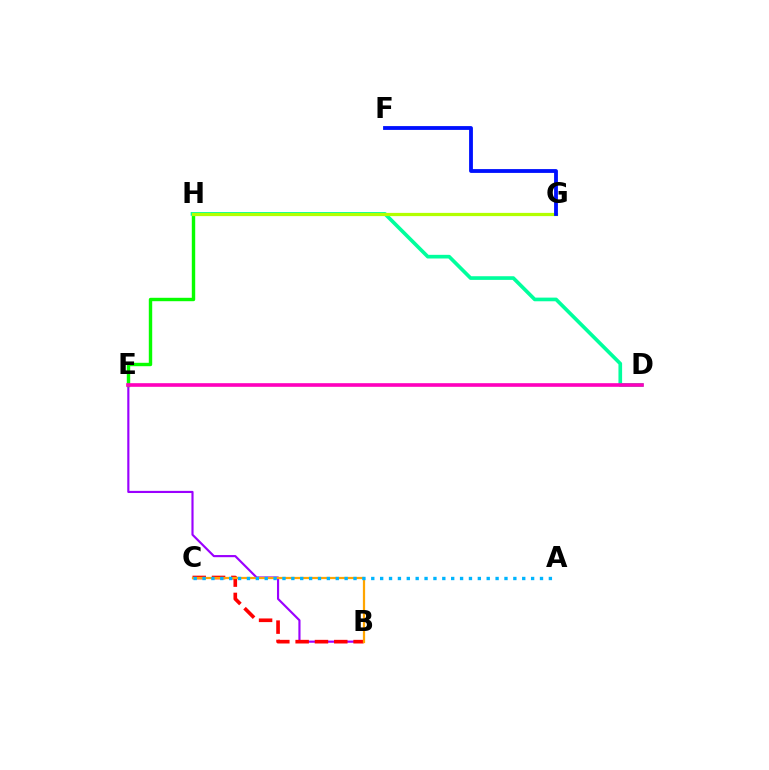{('B', 'E'): [{'color': '#9b00ff', 'line_style': 'solid', 'thickness': 1.55}], ('E', 'H'): [{'color': '#08ff00', 'line_style': 'solid', 'thickness': 2.45}], ('B', 'C'): [{'color': '#ff0000', 'line_style': 'dashed', 'thickness': 2.62}, {'color': '#ffa500', 'line_style': 'solid', 'thickness': 1.61}], ('D', 'H'): [{'color': '#00ff9d', 'line_style': 'solid', 'thickness': 2.64}], ('A', 'C'): [{'color': '#00b5ff', 'line_style': 'dotted', 'thickness': 2.41}], ('G', 'H'): [{'color': '#b3ff00', 'line_style': 'solid', 'thickness': 2.32}], ('D', 'E'): [{'color': '#ff00bd', 'line_style': 'solid', 'thickness': 2.62}], ('F', 'G'): [{'color': '#0010ff', 'line_style': 'solid', 'thickness': 2.75}]}